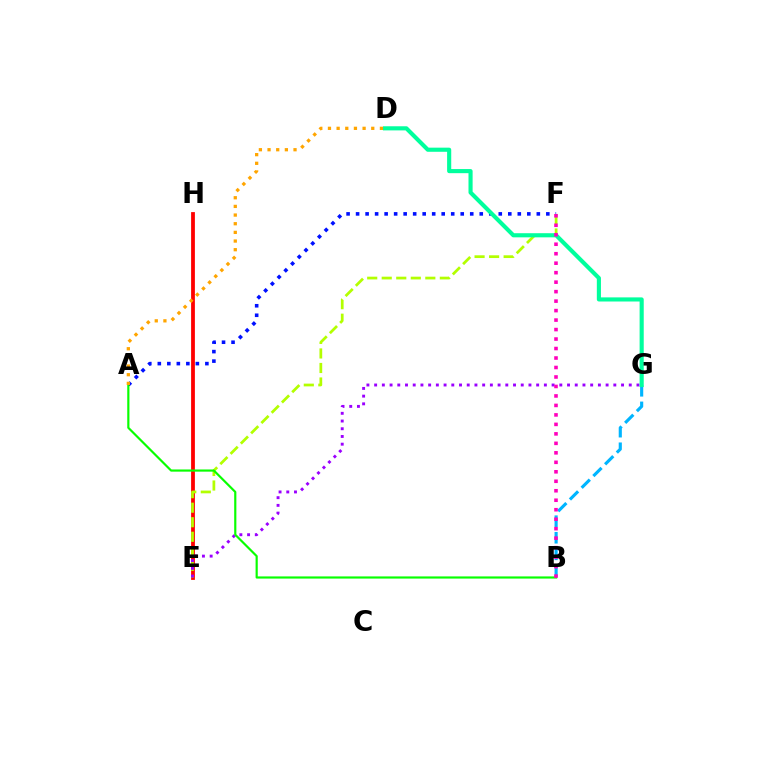{('E', 'H'): [{'color': '#ff0000', 'line_style': 'solid', 'thickness': 2.72}], ('E', 'F'): [{'color': '#b3ff00', 'line_style': 'dashed', 'thickness': 1.97}], ('E', 'G'): [{'color': '#9b00ff', 'line_style': 'dotted', 'thickness': 2.1}], ('B', 'G'): [{'color': '#00b5ff', 'line_style': 'dashed', 'thickness': 2.25}], ('A', 'F'): [{'color': '#0010ff', 'line_style': 'dotted', 'thickness': 2.58}], ('D', 'G'): [{'color': '#00ff9d', 'line_style': 'solid', 'thickness': 2.97}], ('A', 'B'): [{'color': '#08ff00', 'line_style': 'solid', 'thickness': 1.57}], ('B', 'F'): [{'color': '#ff00bd', 'line_style': 'dotted', 'thickness': 2.58}], ('A', 'D'): [{'color': '#ffa500', 'line_style': 'dotted', 'thickness': 2.35}]}